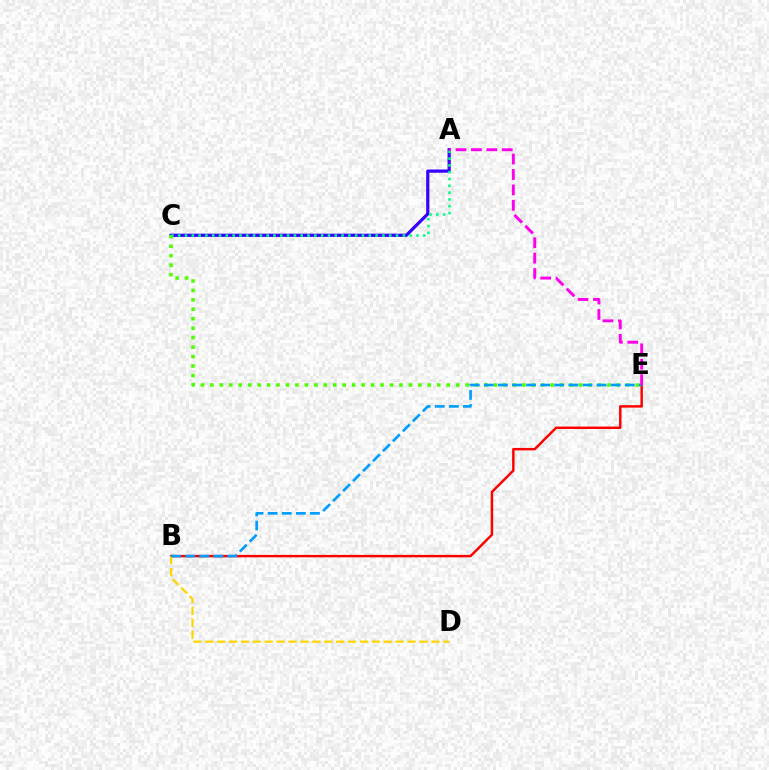{('A', 'C'): [{'color': '#3700ff', 'line_style': 'solid', 'thickness': 2.32}, {'color': '#00ff86', 'line_style': 'dotted', 'thickness': 1.85}], ('B', 'E'): [{'color': '#ff0000', 'line_style': 'solid', 'thickness': 1.76}, {'color': '#009eff', 'line_style': 'dashed', 'thickness': 1.91}], ('C', 'E'): [{'color': '#4fff00', 'line_style': 'dotted', 'thickness': 2.57}], ('B', 'D'): [{'color': '#ffd500', 'line_style': 'dashed', 'thickness': 1.62}], ('A', 'E'): [{'color': '#ff00ed', 'line_style': 'dashed', 'thickness': 2.09}]}